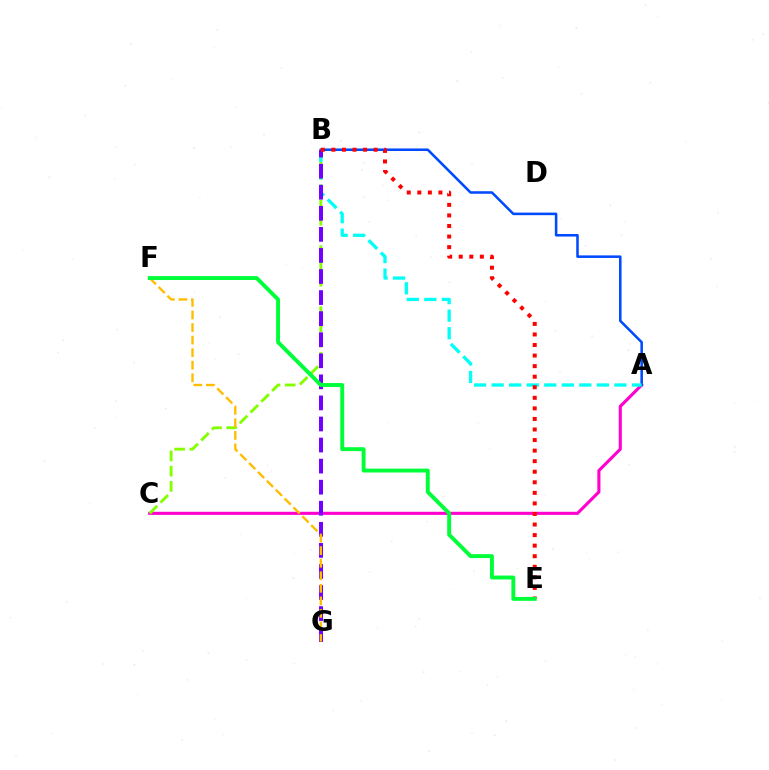{('A', 'C'): [{'color': '#ff00cf', 'line_style': 'solid', 'thickness': 2.23}], ('B', 'C'): [{'color': '#84ff00', 'line_style': 'dashed', 'thickness': 2.07}], ('A', 'B'): [{'color': '#004bff', 'line_style': 'solid', 'thickness': 1.84}, {'color': '#00fff6', 'line_style': 'dashed', 'thickness': 2.38}], ('B', 'G'): [{'color': '#7200ff', 'line_style': 'dashed', 'thickness': 2.86}], ('F', 'G'): [{'color': '#ffbd00', 'line_style': 'dashed', 'thickness': 1.71}], ('B', 'E'): [{'color': '#ff0000', 'line_style': 'dotted', 'thickness': 2.87}], ('E', 'F'): [{'color': '#00ff39', 'line_style': 'solid', 'thickness': 2.81}]}